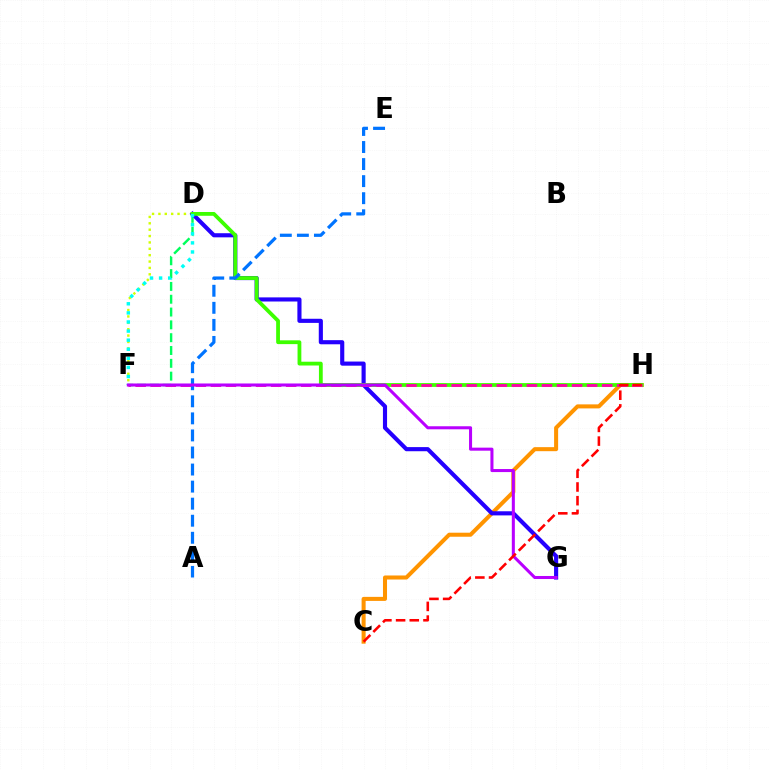{('D', 'F'): [{'color': '#00ff5c', 'line_style': 'dashed', 'thickness': 1.74}, {'color': '#d1ff00', 'line_style': 'dotted', 'thickness': 1.73}, {'color': '#00fff6', 'line_style': 'dotted', 'thickness': 2.47}], ('C', 'H'): [{'color': '#ff9400', 'line_style': 'solid', 'thickness': 2.91}, {'color': '#ff0000', 'line_style': 'dashed', 'thickness': 1.86}], ('D', 'G'): [{'color': '#2500ff', 'line_style': 'solid', 'thickness': 2.97}], ('D', 'H'): [{'color': '#3dff00', 'line_style': 'solid', 'thickness': 2.73}], ('F', 'H'): [{'color': '#ff00ac', 'line_style': 'dashed', 'thickness': 2.04}], ('A', 'E'): [{'color': '#0074ff', 'line_style': 'dashed', 'thickness': 2.32}], ('F', 'G'): [{'color': '#b900ff', 'line_style': 'solid', 'thickness': 2.19}]}